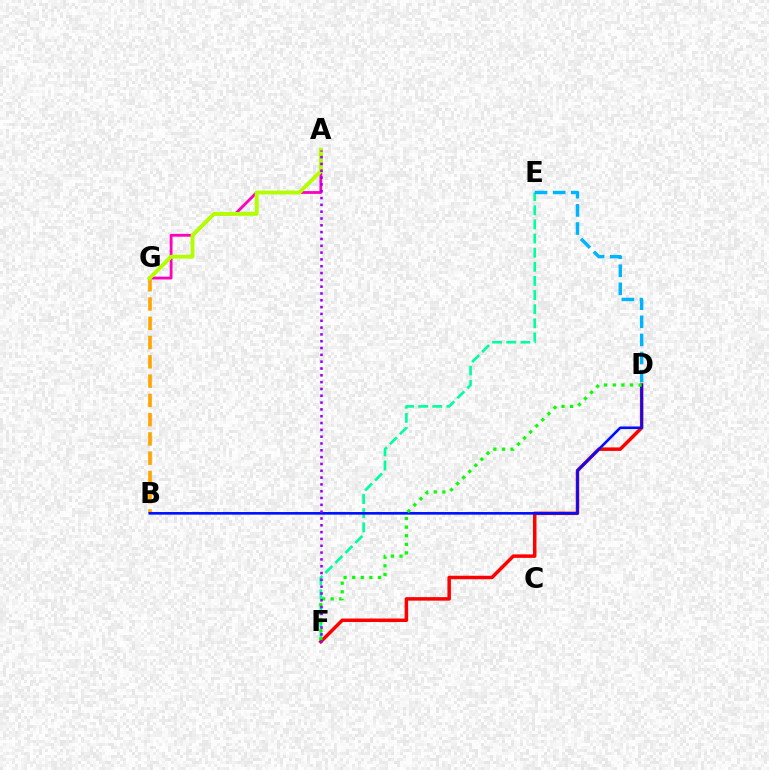{('A', 'G'): [{'color': '#ff00bd', 'line_style': 'solid', 'thickness': 2.03}, {'color': '#b3ff00', 'line_style': 'solid', 'thickness': 2.79}], ('E', 'F'): [{'color': '#00ff9d', 'line_style': 'dashed', 'thickness': 1.92}], ('D', 'F'): [{'color': '#ff0000', 'line_style': 'solid', 'thickness': 2.52}, {'color': '#08ff00', 'line_style': 'dotted', 'thickness': 2.33}], ('B', 'G'): [{'color': '#ffa500', 'line_style': 'dashed', 'thickness': 2.62}], ('B', 'D'): [{'color': '#0010ff', 'line_style': 'solid', 'thickness': 1.88}], ('D', 'E'): [{'color': '#00b5ff', 'line_style': 'dashed', 'thickness': 2.46}], ('A', 'F'): [{'color': '#9b00ff', 'line_style': 'dotted', 'thickness': 1.85}]}